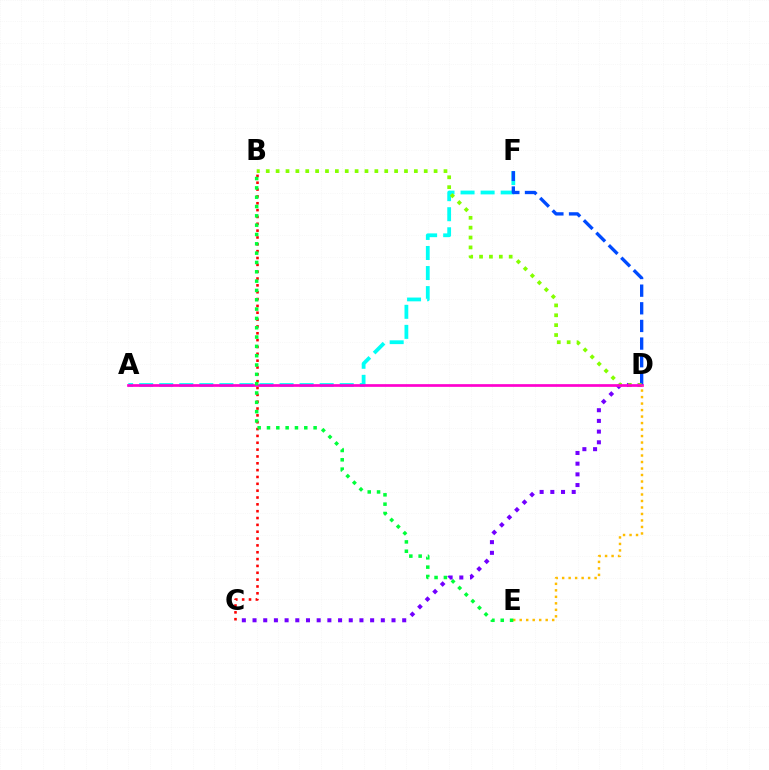{('A', 'F'): [{'color': '#00fff6', 'line_style': 'dashed', 'thickness': 2.72}], ('D', 'F'): [{'color': '#004bff', 'line_style': 'dashed', 'thickness': 2.4}], ('C', 'D'): [{'color': '#7200ff', 'line_style': 'dotted', 'thickness': 2.9}], ('B', 'C'): [{'color': '#ff0000', 'line_style': 'dotted', 'thickness': 1.86}], ('B', 'D'): [{'color': '#84ff00', 'line_style': 'dotted', 'thickness': 2.68}], ('A', 'D'): [{'color': '#ff00cf', 'line_style': 'solid', 'thickness': 1.95}], ('D', 'E'): [{'color': '#ffbd00', 'line_style': 'dotted', 'thickness': 1.76}], ('B', 'E'): [{'color': '#00ff39', 'line_style': 'dotted', 'thickness': 2.53}]}